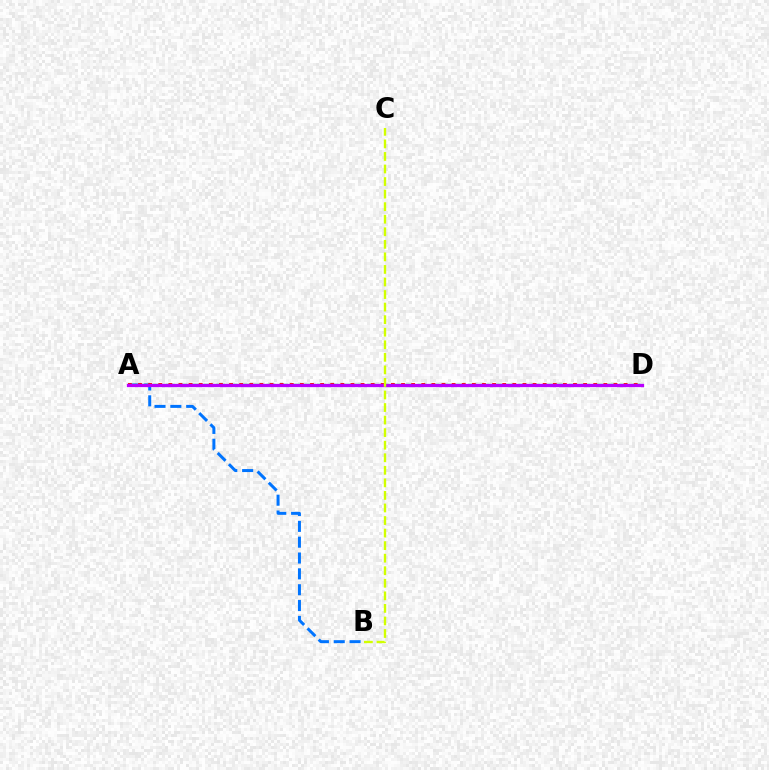{('A', 'B'): [{'color': '#0074ff', 'line_style': 'dashed', 'thickness': 2.15}], ('A', 'D'): [{'color': '#00ff5c', 'line_style': 'dashed', 'thickness': 1.71}, {'color': '#ff0000', 'line_style': 'dotted', 'thickness': 2.75}, {'color': '#b900ff', 'line_style': 'solid', 'thickness': 2.35}], ('B', 'C'): [{'color': '#d1ff00', 'line_style': 'dashed', 'thickness': 1.71}]}